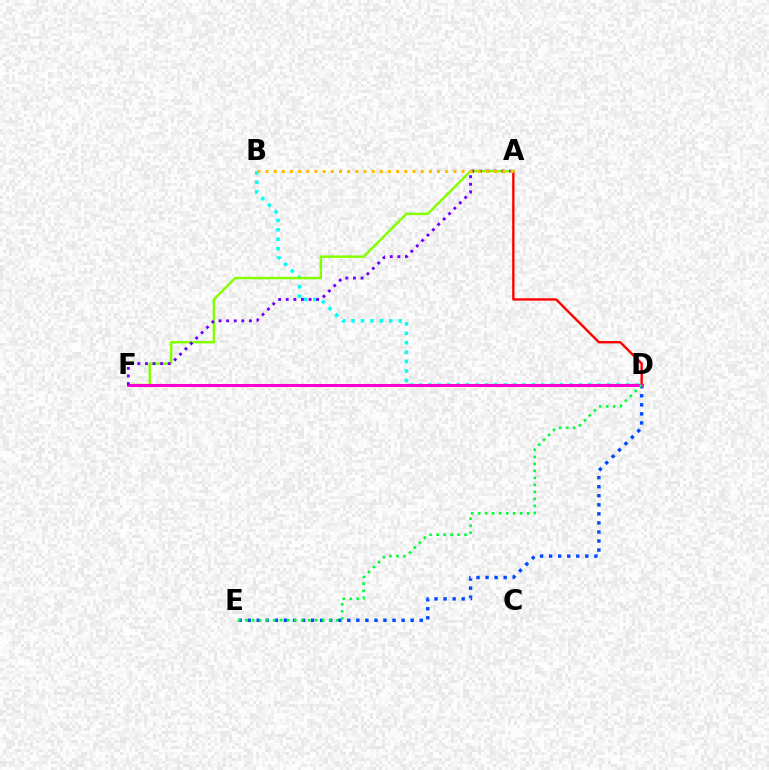{('B', 'D'): [{'color': '#00fff6', 'line_style': 'dotted', 'thickness': 2.55}], ('A', 'D'): [{'color': '#ff0000', 'line_style': 'solid', 'thickness': 1.71}], ('D', 'E'): [{'color': '#004bff', 'line_style': 'dotted', 'thickness': 2.46}, {'color': '#00ff39', 'line_style': 'dotted', 'thickness': 1.9}], ('A', 'F'): [{'color': '#84ff00', 'line_style': 'solid', 'thickness': 1.78}, {'color': '#7200ff', 'line_style': 'dotted', 'thickness': 2.07}], ('D', 'F'): [{'color': '#ff00cf', 'line_style': 'solid', 'thickness': 2.18}], ('A', 'B'): [{'color': '#ffbd00', 'line_style': 'dotted', 'thickness': 2.22}]}